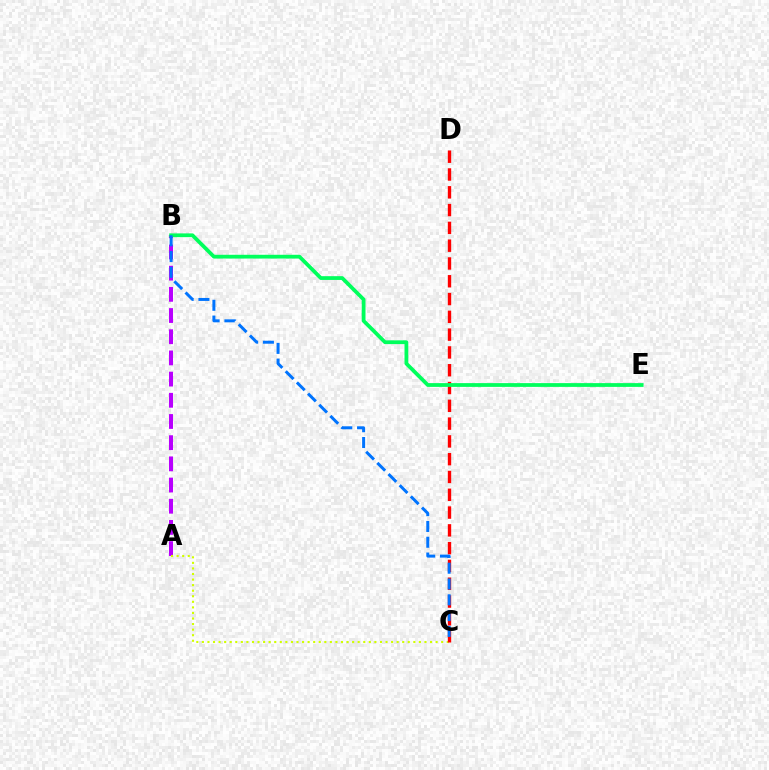{('A', 'B'): [{'color': '#b900ff', 'line_style': 'dashed', 'thickness': 2.88}], ('A', 'C'): [{'color': '#d1ff00', 'line_style': 'dotted', 'thickness': 1.51}], ('C', 'D'): [{'color': '#ff0000', 'line_style': 'dashed', 'thickness': 2.42}], ('B', 'E'): [{'color': '#00ff5c', 'line_style': 'solid', 'thickness': 2.71}], ('B', 'C'): [{'color': '#0074ff', 'line_style': 'dashed', 'thickness': 2.14}]}